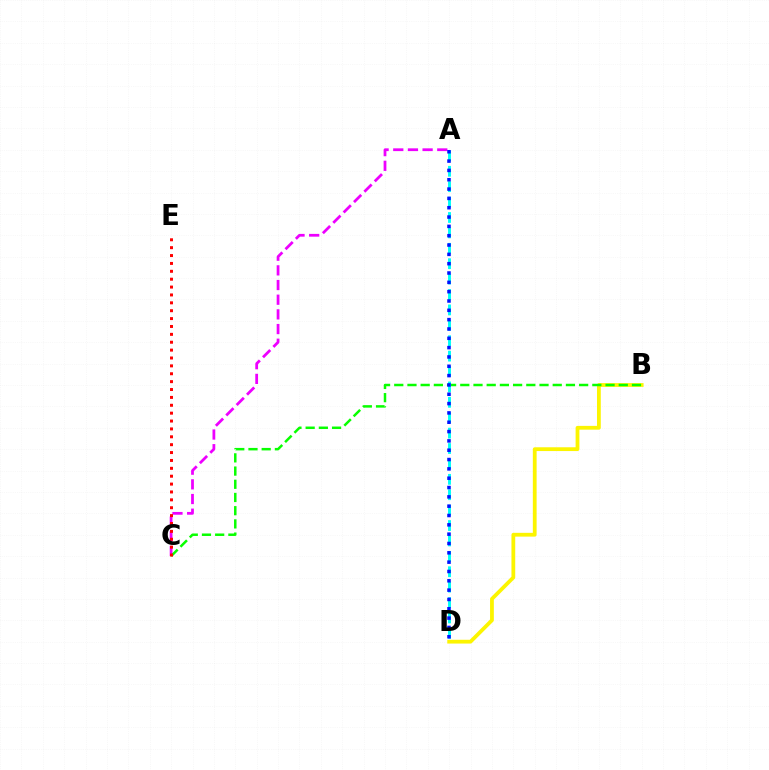{('B', 'D'): [{'color': '#fcf500', 'line_style': 'solid', 'thickness': 2.72}], ('A', 'C'): [{'color': '#ee00ff', 'line_style': 'dashed', 'thickness': 1.99}], ('B', 'C'): [{'color': '#08ff00', 'line_style': 'dashed', 'thickness': 1.79}], ('A', 'D'): [{'color': '#00fff6', 'line_style': 'dashed', 'thickness': 2.09}, {'color': '#0010ff', 'line_style': 'dotted', 'thickness': 2.53}], ('C', 'E'): [{'color': '#ff0000', 'line_style': 'dotted', 'thickness': 2.14}]}